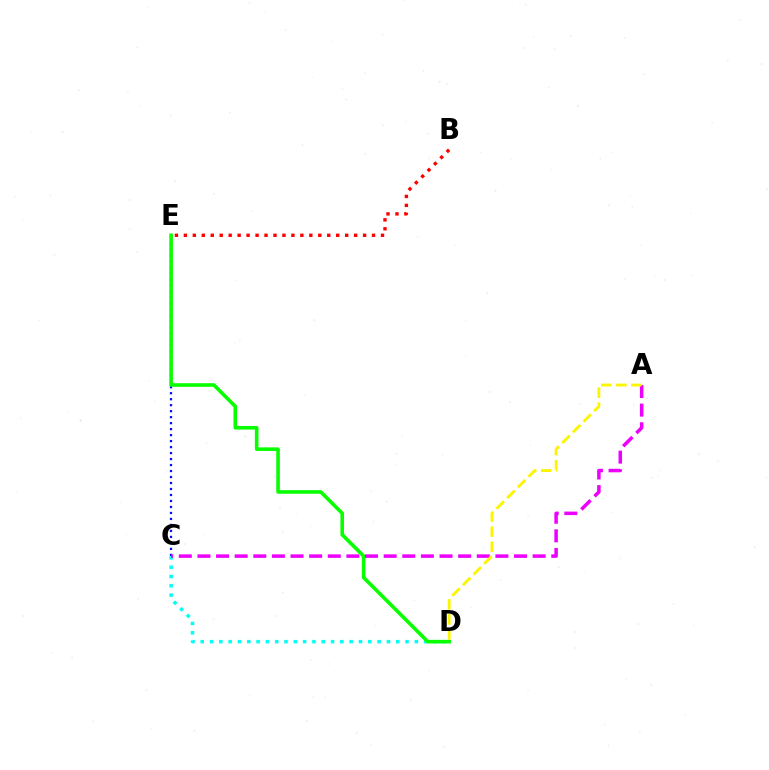{('C', 'D'): [{'color': '#00fff6', 'line_style': 'dotted', 'thickness': 2.53}], ('C', 'E'): [{'color': '#0010ff', 'line_style': 'dotted', 'thickness': 1.63}], ('D', 'E'): [{'color': '#08ff00', 'line_style': 'solid', 'thickness': 2.59}], ('A', 'C'): [{'color': '#ee00ff', 'line_style': 'dashed', 'thickness': 2.53}], ('A', 'D'): [{'color': '#fcf500', 'line_style': 'dashed', 'thickness': 2.05}], ('B', 'E'): [{'color': '#ff0000', 'line_style': 'dotted', 'thickness': 2.43}]}